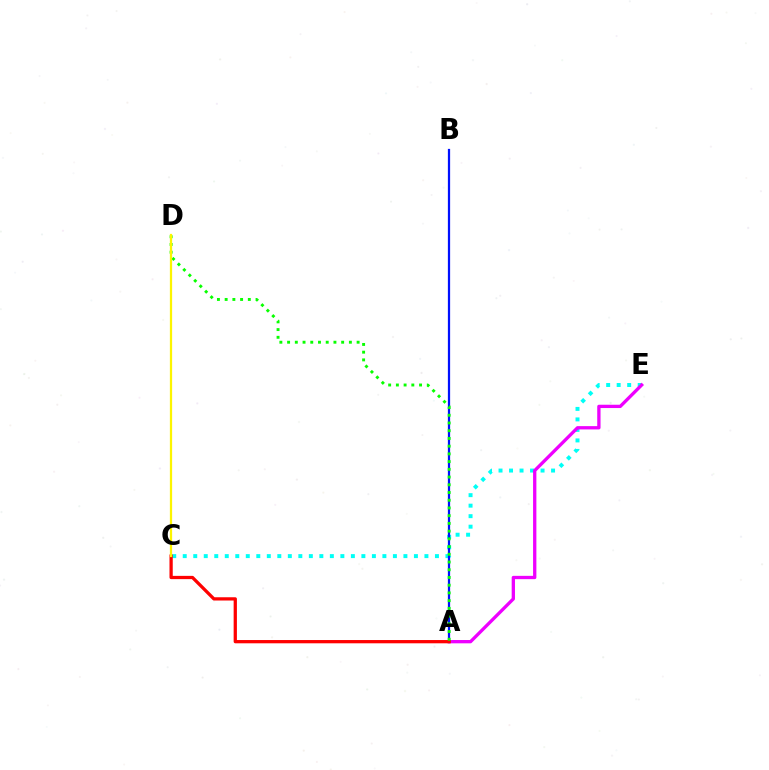{('C', 'E'): [{'color': '#00fff6', 'line_style': 'dotted', 'thickness': 2.86}], ('A', 'E'): [{'color': '#ee00ff', 'line_style': 'solid', 'thickness': 2.38}], ('A', 'B'): [{'color': '#0010ff', 'line_style': 'solid', 'thickness': 1.61}], ('A', 'C'): [{'color': '#ff0000', 'line_style': 'solid', 'thickness': 2.35}], ('A', 'D'): [{'color': '#08ff00', 'line_style': 'dotted', 'thickness': 2.1}], ('C', 'D'): [{'color': '#fcf500', 'line_style': 'solid', 'thickness': 1.62}]}